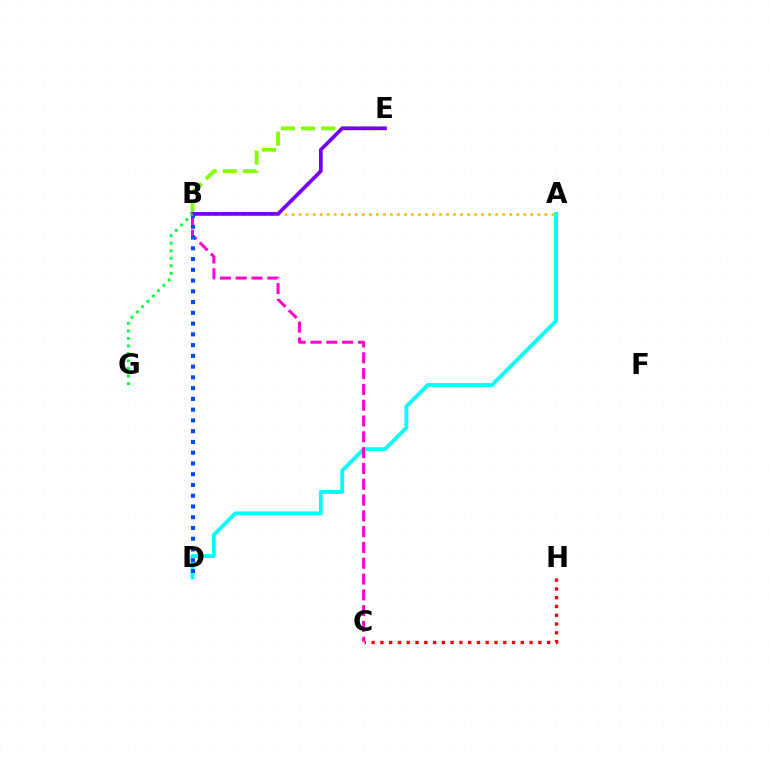{('B', 'E'): [{'color': '#84ff00', 'line_style': 'dashed', 'thickness': 2.74}, {'color': '#7200ff', 'line_style': 'solid', 'thickness': 2.67}], ('C', 'H'): [{'color': '#ff0000', 'line_style': 'dotted', 'thickness': 2.38}], ('A', 'D'): [{'color': '#00fff6', 'line_style': 'solid', 'thickness': 2.74}], ('B', 'C'): [{'color': '#ff00cf', 'line_style': 'dashed', 'thickness': 2.15}], ('A', 'B'): [{'color': '#ffbd00', 'line_style': 'dotted', 'thickness': 1.91}], ('B', 'D'): [{'color': '#004bff', 'line_style': 'dotted', 'thickness': 2.92}], ('B', 'G'): [{'color': '#00ff39', 'line_style': 'dotted', 'thickness': 2.05}]}